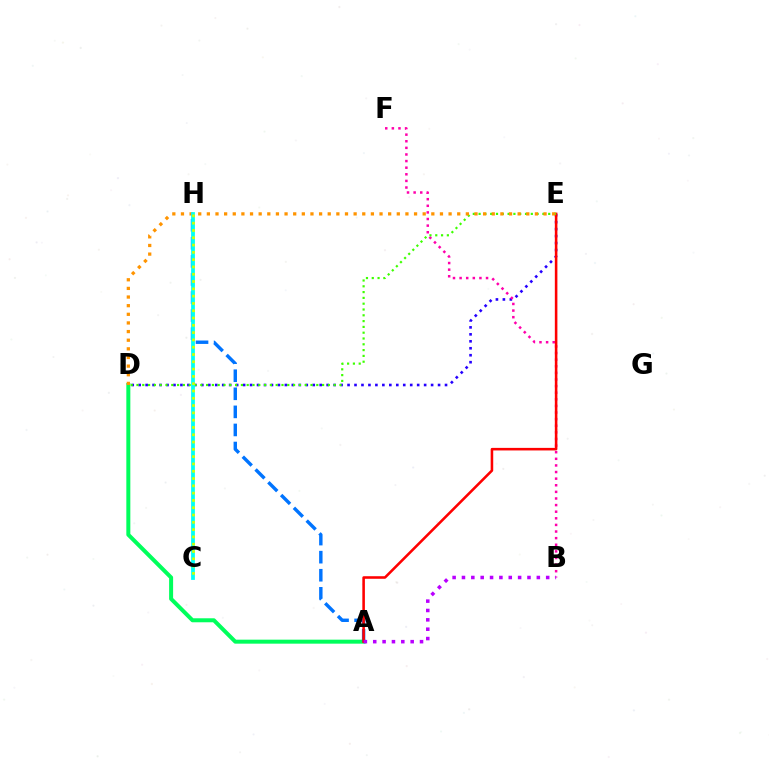{('D', 'E'): [{'color': '#2500ff', 'line_style': 'dotted', 'thickness': 1.89}, {'color': '#3dff00', 'line_style': 'dotted', 'thickness': 1.58}, {'color': '#ff9400', 'line_style': 'dotted', 'thickness': 2.35}], ('A', 'D'): [{'color': '#00ff5c', 'line_style': 'solid', 'thickness': 2.88}], ('A', 'H'): [{'color': '#0074ff', 'line_style': 'dashed', 'thickness': 2.46}], ('B', 'F'): [{'color': '#ff00ac', 'line_style': 'dotted', 'thickness': 1.8}], ('A', 'E'): [{'color': '#ff0000', 'line_style': 'solid', 'thickness': 1.85}], ('A', 'B'): [{'color': '#b900ff', 'line_style': 'dotted', 'thickness': 2.54}], ('C', 'H'): [{'color': '#00fff6', 'line_style': 'solid', 'thickness': 2.71}, {'color': '#d1ff00', 'line_style': 'dotted', 'thickness': 1.98}]}